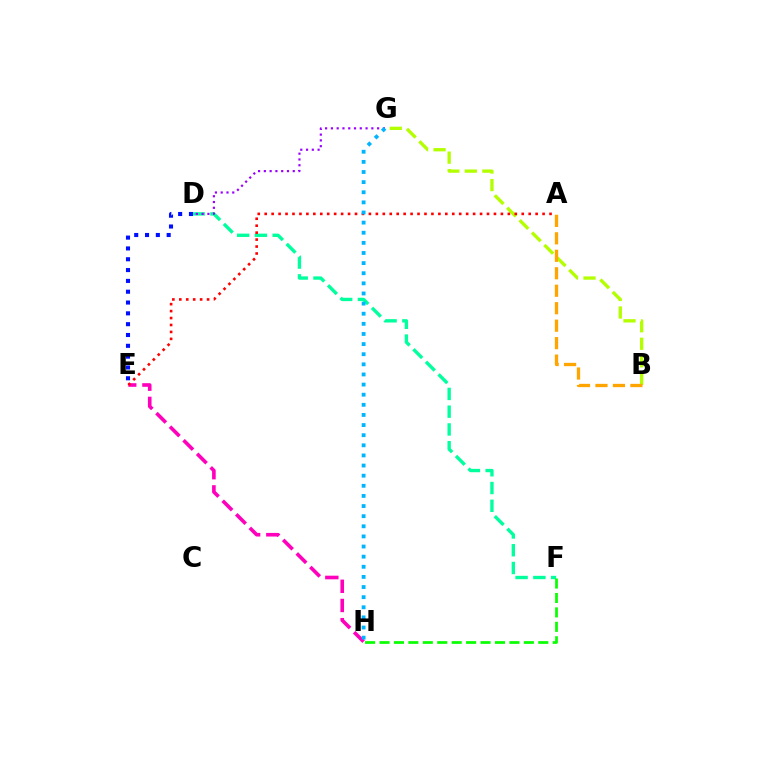{('D', 'F'): [{'color': '#00ff9d', 'line_style': 'dashed', 'thickness': 2.41}], ('F', 'H'): [{'color': '#08ff00', 'line_style': 'dashed', 'thickness': 1.96}], ('B', 'G'): [{'color': '#b3ff00', 'line_style': 'dashed', 'thickness': 2.38}], ('E', 'H'): [{'color': '#ff00bd', 'line_style': 'dashed', 'thickness': 2.61}], ('D', 'E'): [{'color': '#0010ff', 'line_style': 'dotted', 'thickness': 2.94}], ('A', 'E'): [{'color': '#ff0000', 'line_style': 'dotted', 'thickness': 1.89}], ('D', 'G'): [{'color': '#9b00ff', 'line_style': 'dotted', 'thickness': 1.57}], ('A', 'B'): [{'color': '#ffa500', 'line_style': 'dashed', 'thickness': 2.37}], ('G', 'H'): [{'color': '#00b5ff', 'line_style': 'dotted', 'thickness': 2.75}]}